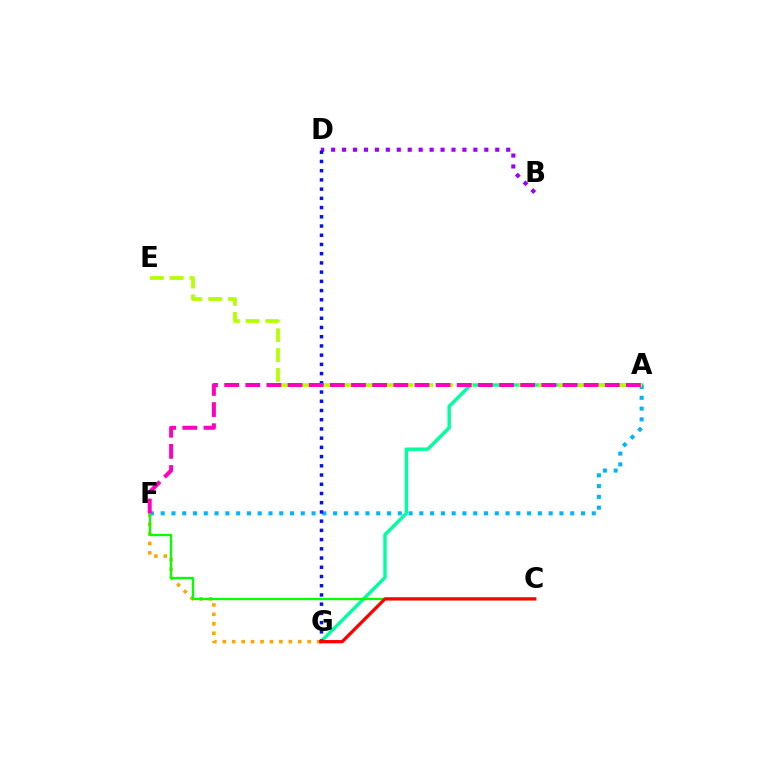{('F', 'G'): [{'color': '#ffa500', 'line_style': 'dotted', 'thickness': 2.56}], ('B', 'D'): [{'color': '#9b00ff', 'line_style': 'dotted', 'thickness': 2.97}], ('A', 'G'): [{'color': '#00ff9d', 'line_style': 'solid', 'thickness': 2.47}], ('A', 'F'): [{'color': '#00b5ff', 'line_style': 'dotted', 'thickness': 2.93}, {'color': '#ff00bd', 'line_style': 'dashed', 'thickness': 2.87}], ('A', 'E'): [{'color': '#b3ff00', 'line_style': 'dashed', 'thickness': 2.69}], ('D', 'G'): [{'color': '#0010ff', 'line_style': 'dotted', 'thickness': 2.51}], ('C', 'F'): [{'color': '#08ff00', 'line_style': 'solid', 'thickness': 1.67}], ('C', 'G'): [{'color': '#ff0000', 'line_style': 'solid', 'thickness': 2.34}]}